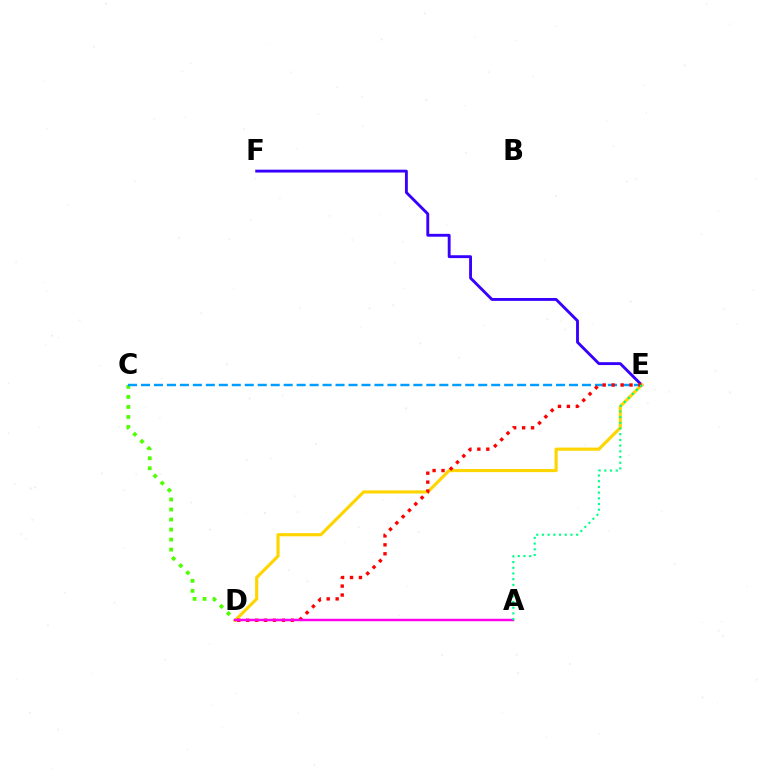{('E', 'F'): [{'color': '#3700ff', 'line_style': 'solid', 'thickness': 2.06}], ('C', 'D'): [{'color': '#4fff00', 'line_style': 'dotted', 'thickness': 2.72}], ('C', 'E'): [{'color': '#009eff', 'line_style': 'dashed', 'thickness': 1.76}], ('D', 'E'): [{'color': '#ffd500', 'line_style': 'solid', 'thickness': 2.27}, {'color': '#ff0000', 'line_style': 'dotted', 'thickness': 2.43}], ('A', 'D'): [{'color': '#ff00ed', 'line_style': 'solid', 'thickness': 1.78}], ('A', 'E'): [{'color': '#00ff86', 'line_style': 'dotted', 'thickness': 1.55}]}